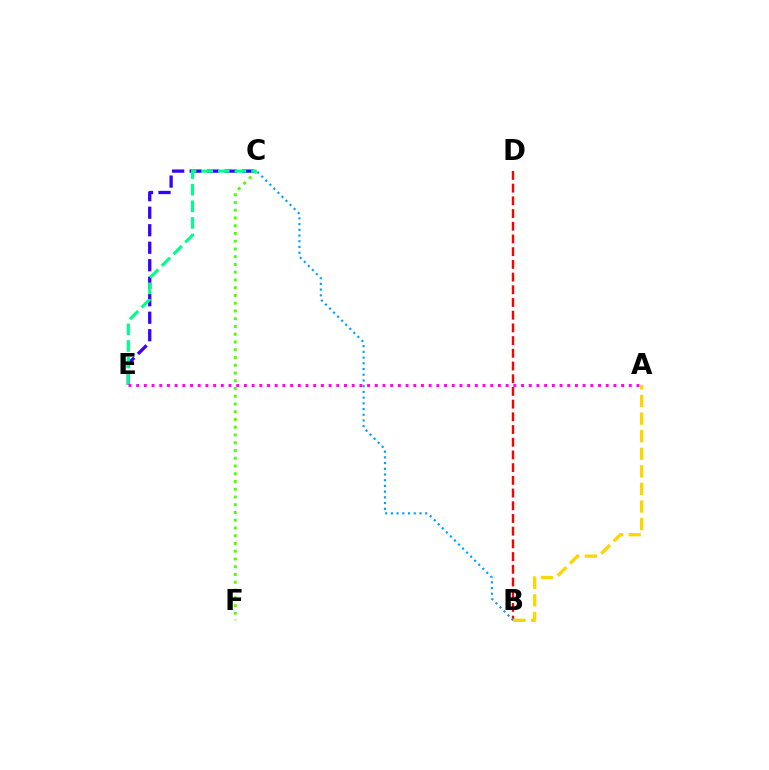{('C', 'E'): [{'color': '#3700ff', 'line_style': 'dashed', 'thickness': 2.38}, {'color': '#00ff86', 'line_style': 'dashed', 'thickness': 2.26}], ('C', 'F'): [{'color': '#4fff00', 'line_style': 'dotted', 'thickness': 2.11}], ('B', 'D'): [{'color': '#ff0000', 'line_style': 'dashed', 'thickness': 1.73}], ('B', 'C'): [{'color': '#009eff', 'line_style': 'dotted', 'thickness': 1.55}], ('A', 'B'): [{'color': '#ffd500', 'line_style': 'dashed', 'thickness': 2.39}], ('A', 'E'): [{'color': '#ff00ed', 'line_style': 'dotted', 'thickness': 2.09}]}